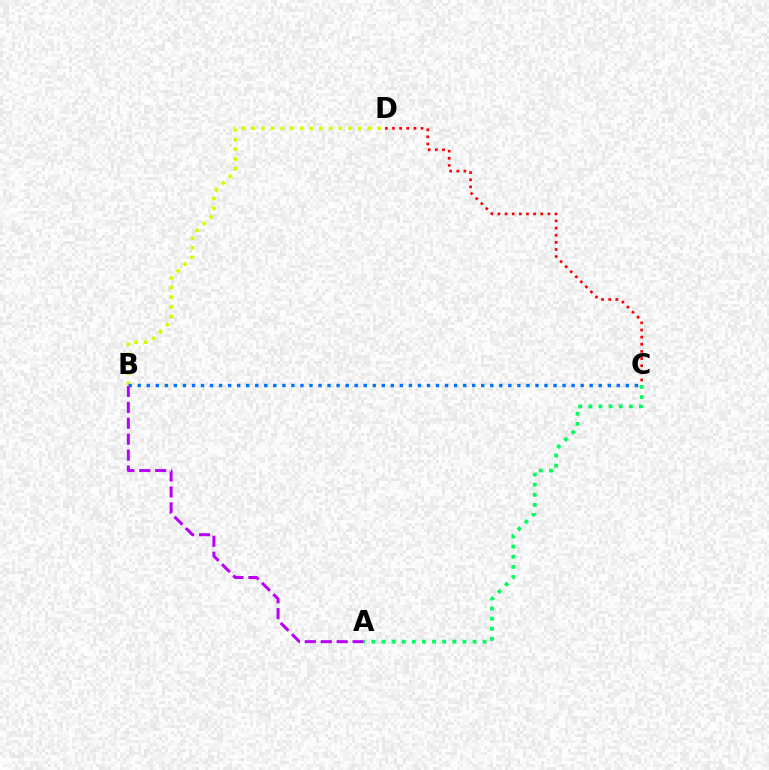{('B', 'D'): [{'color': '#d1ff00', 'line_style': 'dotted', 'thickness': 2.63}], ('A', 'C'): [{'color': '#00ff5c', 'line_style': 'dotted', 'thickness': 2.75}], ('C', 'D'): [{'color': '#ff0000', 'line_style': 'dotted', 'thickness': 1.94}], ('B', 'C'): [{'color': '#0074ff', 'line_style': 'dotted', 'thickness': 2.46}], ('A', 'B'): [{'color': '#b900ff', 'line_style': 'dashed', 'thickness': 2.16}]}